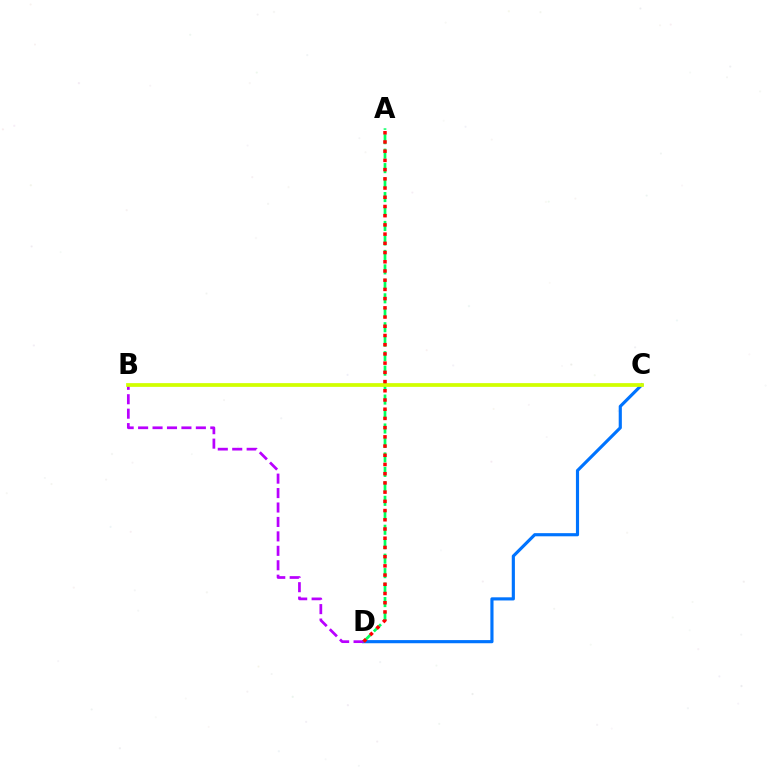{('C', 'D'): [{'color': '#0074ff', 'line_style': 'solid', 'thickness': 2.27}], ('B', 'D'): [{'color': '#b900ff', 'line_style': 'dashed', 'thickness': 1.96}], ('A', 'D'): [{'color': '#00ff5c', 'line_style': 'dashed', 'thickness': 1.97}, {'color': '#ff0000', 'line_style': 'dotted', 'thickness': 2.5}], ('B', 'C'): [{'color': '#d1ff00', 'line_style': 'solid', 'thickness': 2.7}]}